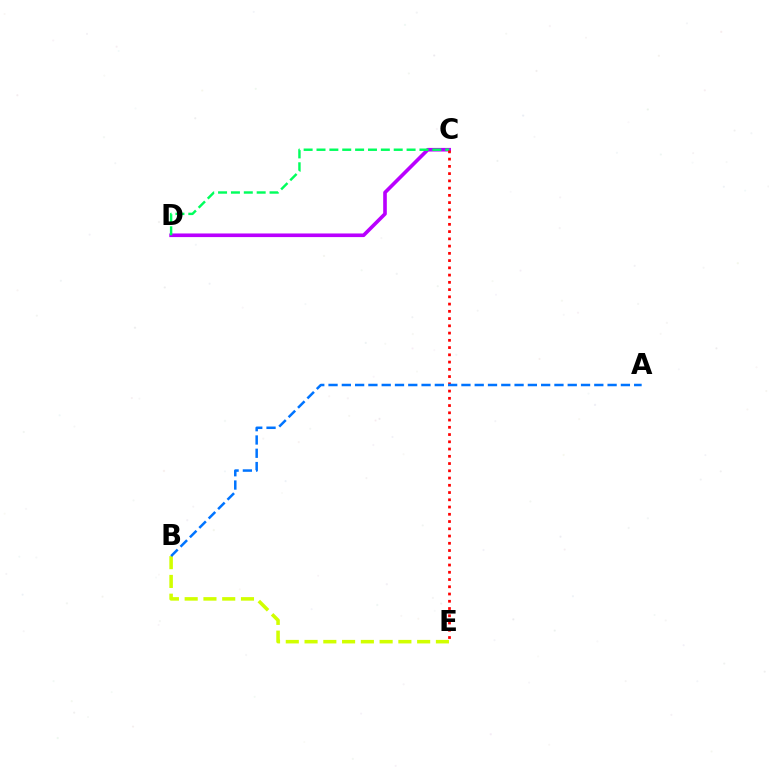{('C', 'D'): [{'color': '#b900ff', 'line_style': 'solid', 'thickness': 2.61}, {'color': '#00ff5c', 'line_style': 'dashed', 'thickness': 1.75}], ('B', 'E'): [{'color': '#d1ff00', 'line_style': 'dashed', 'thickness': 2.55}], ('C', 'E'): [{'color': '#ff0000', 'line_style': 'dotted', 'thickness': 1.97}], ('A', 'B'): [{'color': '#0074ff', 'line_style': 'dashed', 'thickness': 1.81}]}